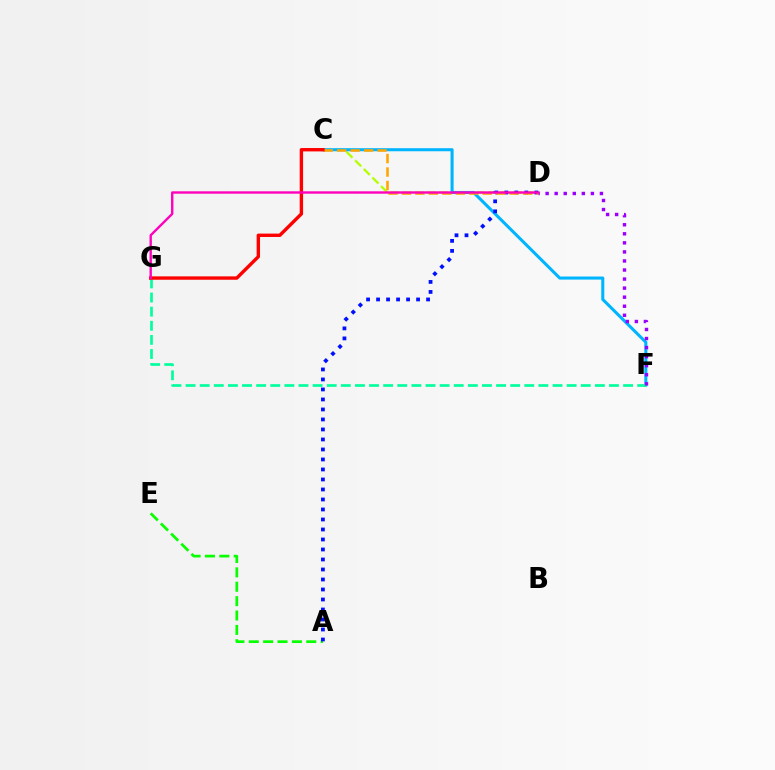{('A', 'E'): [{'color': '#08ff00', 'line_style': 'dashed', 'thickness': 1.95}], ('C', 'D'): [{'color': '#b3ff00', 'line_style': 'dashed', 'thickness': 1.66}, {'color': '#ffa500', 'line_style': 'dashed', 'thickness': 1.83}], ('C', 'F'): [{'color': '#00b5ff', 'line_style': 'solid', 'thickness': 2.2}], ('A', 'D'): [{'color': '#0010ff', 'line_style': 'dotted', 'thickness': 2.72}], ('F', 'G'): [{'color': '#00ff9d', 'line_style': 'dashed', 'thickness': 1.92}], ('C', 'G'): [{'color': '#ff0000', 'line_style': 'solid', 'thickness': 2.44}], ('D', 'F'): [{'color': '#9b00ff', 'line_style': 'dotted', 'thickness': 2.46}], ('D', 'G'): [{'color': '#ff00bd', 'line_style': 'solid', 'thickness': 1.72}]}